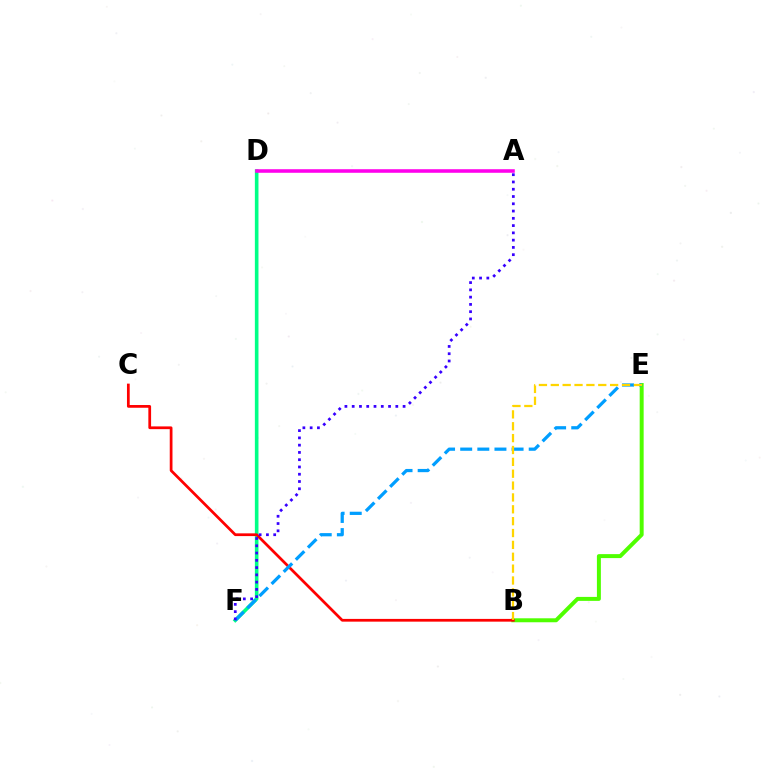{('B', 'E'): [{'color': '#4fff00', 'line_style': 'solid', 'thickness': 2.86}, {'color': '#ffd500', 'line_style': 'dashed', 'thickness': 1.61}], ('D', 'F'): [{'color': '#00ff86', 'line_style': 'solid', 'thickness': 2.6}], ('B', 'C'): [{'color': '#ff0000', 'line_style': 'solid', 'thickness': 1.97}], ('E', 'F'): [{'color': '#009eff', 'line_style': 'dashed', 'thickness': 2.33}], ('A', 'D'): [{'color': '#ff00ed', 'line_style': 'solid', 'thickness': 2.56}], ('A', 'F'): [{'color': '#3700ff', 'line_style': 'dotted', 'thickness': 1.98}]}